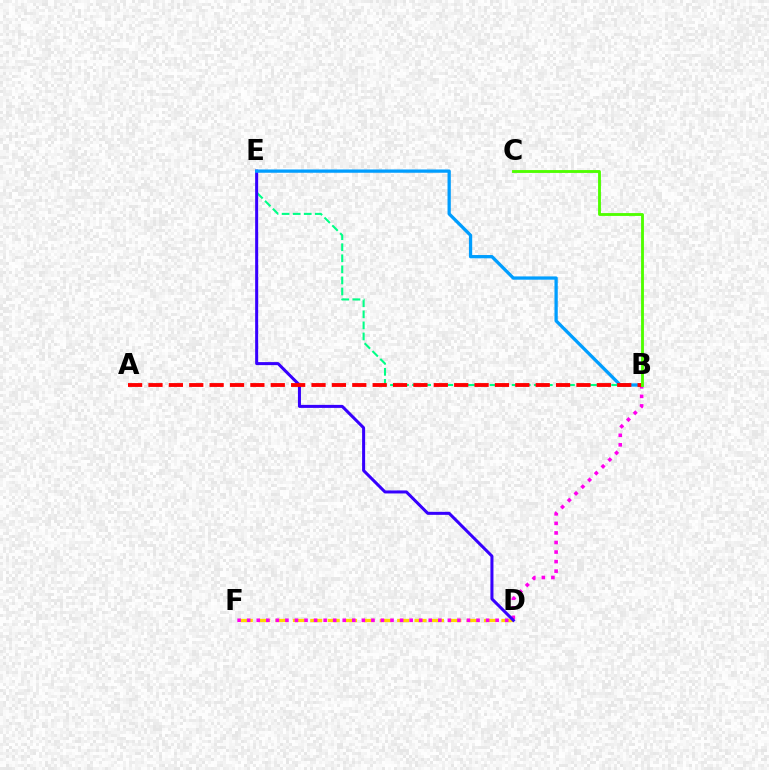{('B', 'E'): [{'color': '#00ff86', 'line_style': 'dashed', 'thickness': 1.5}, {'color': '#009eff', 'line_style': 'solid', 'thickness': 2.36}], ('D', 'F'): [{'color': '#ffd500', 'line_style': 'dashed', 'thickness': 2.36}], ('B', 'F'): [{'color': '#ff00ed', 'line_style': 'dotted', 'thickness': 2.6}], ('D', 'E'): [{'color': '#3700ff', 'line_style': 'solid', 'thickness': 2.18}], ('A', 'B'): [{'color': '#ff0000', 'line_style': 'dashed', 'thickness': 2.77}], ('B', 'C'): [{'color': '#4fff00', 'line_style': 'solid', 'thickness': 2.06}]}